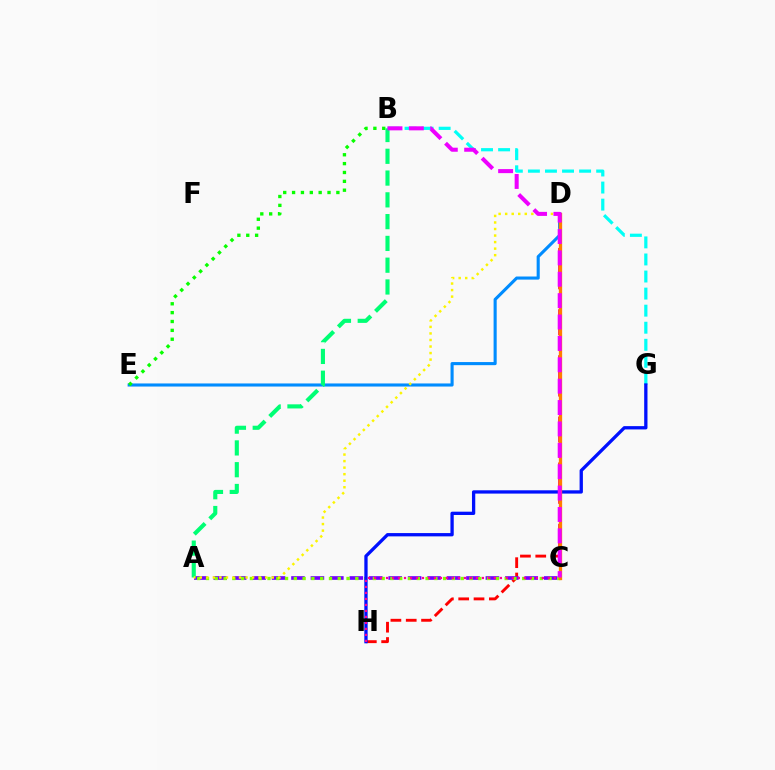{('D', 'H'): [{'color': '#ff0000', 'line_style': 'dashed', 'thickness': 2.08}], ('B', 'G'): [{'color': '#00fff6', 'line_style': 'dashed', 'thickness': 2.32}], ('D', 'E'): [{'color': '#008cff', 'line_style': 'solid', 'thickness': 2.23}], ('B', 'E'): [{'color': '#08ff00', 'line_style': 'dotted', 'thickness': 2.41}], ('A', 'C'): [{'color': '#7200ff', 'line_style': 'dashed', 'thickness': 2.64}, {'color': '#84ff00', 'line_style': 'dotted', 'thickness': 2.39}], ('A', 'B'): [{'color': '#00ff74', 'line_style': 'dashed', 'thickness': 2.96}], ('G', 'H'): [{'color': '#0010ff', 'line_style': 'solid', 'thickness': 2.37}], ('C', 'H'): [{'color': '#ff0094', 'line_style': 'dotted', 'thickness': 1.63}], ('A', 'D'): [{'color': '#fcf500', 'line_style': 'dotted', 'thickness': 1.78}], ('C', 'D'): [{'color': '#ff7c00', 'line_style': 'solid', 'thickness': 2.37}], ('B', 'C'): [{'color': '#ee00ff', 'line_style': 'dashed', 'thickness': 2.9}]}